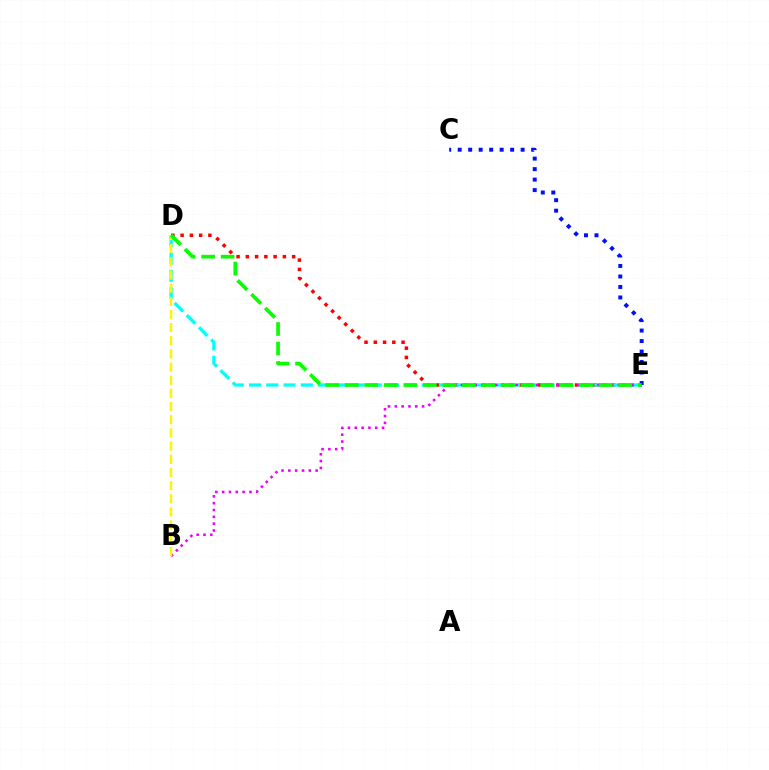{('D', 'E'): [{'color': '#ff0000', 'line_style': 'dotted', 'thickness': 2.52}, {'color': '#00fff6', 'line_style': 'dashed', 'thickness': 2.35}, {'color': '#08ff00', 'line_style': 'dashed', 'thickness': 2.65}], ('C', 'E'): [{'color': '#0010ff', 'line_style': 'dotted', 'thickness': 2.85}], ('B', 'E'): [{'color': '#ee00ff', 'line_style': 'dotted', 'thickness': 1.85}], ('B', 'D'): [{'color': '#fcf500', 'line_style': 'dashed', 'thickness': 1.79}]}